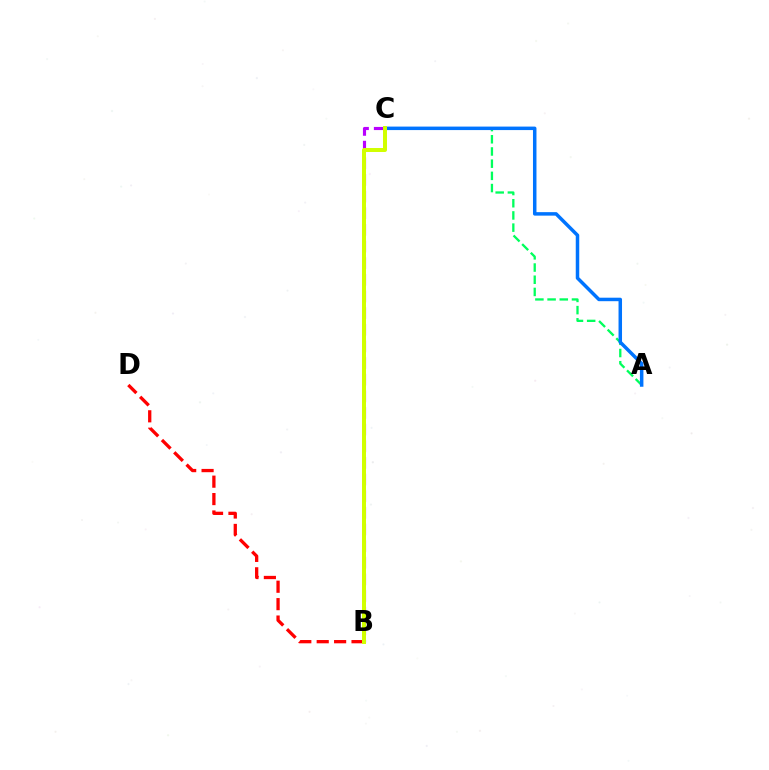{('B', 'C'): [{'color': '#b900ff', 'line_style': 'dashed', 'thickness': 2.26}, {'color': '#d1ff00', 'line_style': 'solid', 'thickness': 2.87}], ('B', 'D'): [{'color': '#ff0000', 'line_style': 'dashed', 'thickness': 2.37}], ('A', 'C'): [{'color': '#00ff5c', 'line_style': 'dashed', 'thickness': 1.66}, {'color': '#0074ff', 'line_style': 'solid', 'thickness': 2.51}]}